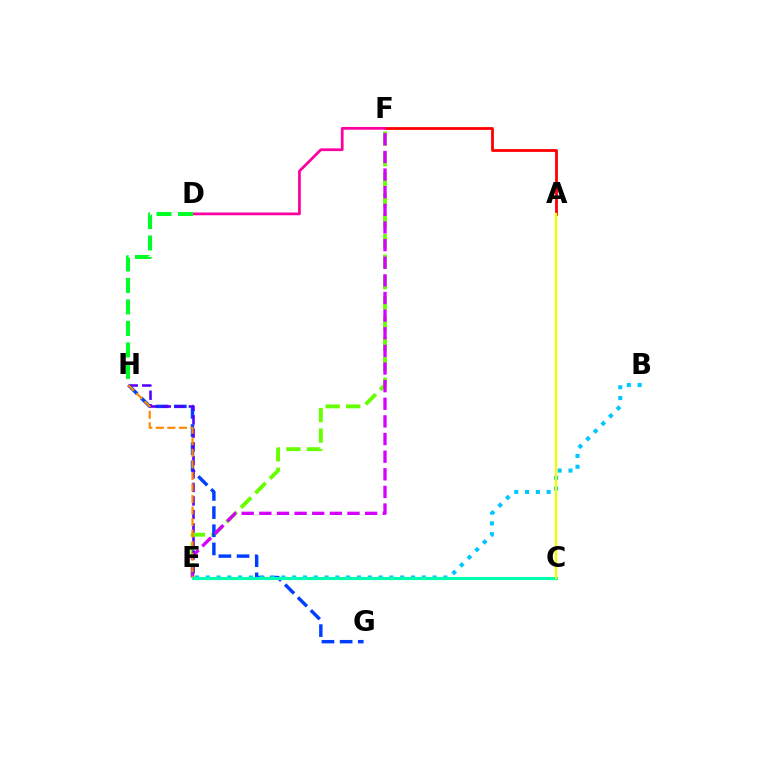{('E', 'F'): [{'color': '#66ff00', 'line_style': 'dashed', 'thickness': 2.79}, {'color': '#d600ff', 'line_style': 'dashed', 'thickness': 2.4}], ('A', 'F'): [{'color': '#ff0000', 'line_style': 'solid', 'thickness': 2.01}], ('G', 'H'): [{'color': '#003fff', 'line_style': 'dashed', 'thickness': 2.47}], ('E', 'H'): [{'color': '#4f00ff', 'line_style': 'dashed', 'thickness': 1.84}, {'color': '#ff8800', 'line_style': 'dashed', 'thickness': 1.57}], ('D', 'F'): [{'color': '#ff00a0', 'line_style': 'solid', 'thickness': 1.97}], ('B', 'E'): [{'color': '#00c7ff', 'line_style': 'dotted', 'thickness': 2.94}], ('C', 'E'): [{'color': '#00ffaf', 'line_style': 'solid', 'thickness': 2.25}], ('A', 'C'): [{'color': '#eeff00', 'line_style': 'solid', 'thickness': 1.66}], ('D', 'H'): [{'color': '#00ff27', 'line_style': 'dashed', 'thickness': 2.92}]}